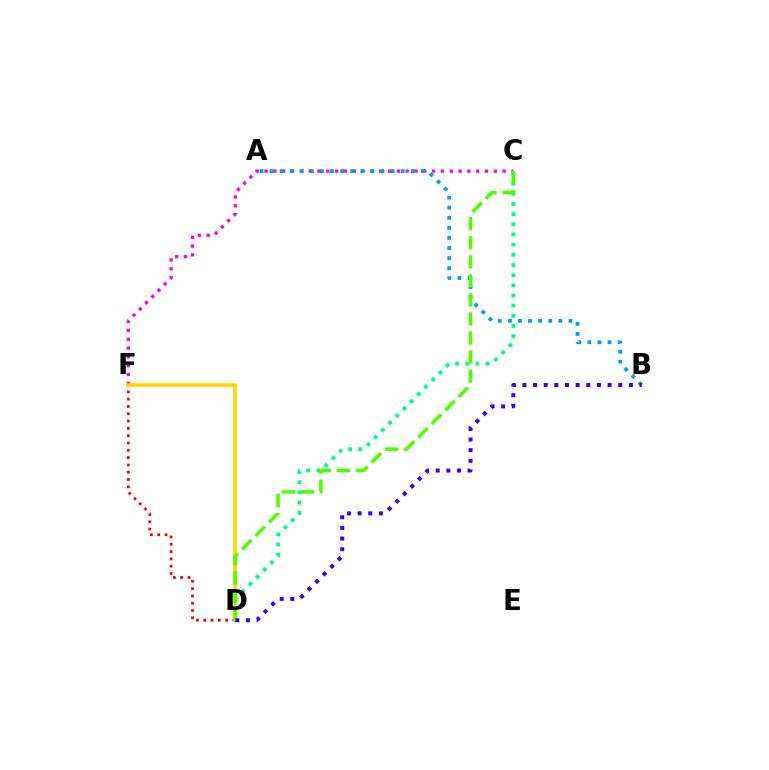{('D', 'F'): [{'color': '#ff0000', 'line_style': 'dotted', 'thickness': 1.99}, {'color': '#ffd500', 'line_style': 'solid', 'thickness': 2.59}], ('C', 'F'): [{'color': '#ff00ed', 'line_style': 'dotted', 'thickness': 2.4}], ('A', 'B'): [{'color': '#009eff', 'line_style': 'dotted', 'thickness': 2.74}], ('C', 'D'): [{'color': '#00ff86', 'line_style': 'dotted', 'thickness': 2.76}, {'color': '#4fff00', 'line_style': 'dashed', 'thickness': 2.59}], ('B', 'D'): [{'color': '#3700ff', 'line_style': 'dotted', 'thickness': 2.89}]}